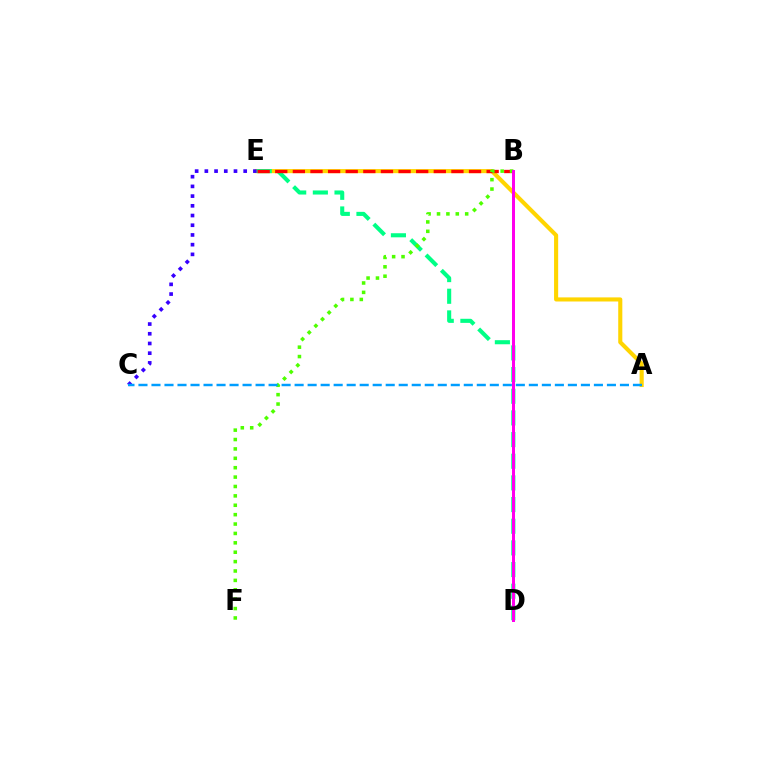{('A', 'E'): [{'color': '#ffd500', 'line_style': 'solid', 'thickness': 2.95}], ('D', 'E'): [{'color': '#00ff86', 'line_style': 'dashed', 'thickness': 2.94}], ('B', 'E'): [{'color': '#ff0000', 'line_style': 'dashed', 'thickness': 2.39}], ('B', 'F'): [{'color': '#4fff00', 'line_style': 'dotted', 'thickness': 2.55}], ('C', 'E'): [{'color': '#3700ff', 'line_style': 'dotted', 'thickness': 2.64}], ('B', 'D'): [{'color': '#ff00ed', 'line_style': 'solid', 'thickness': 2.15}], ('A', 'C'): [{'color': '#009eff', 'line_style': 'dashed', 'thickness': 1.77}]}